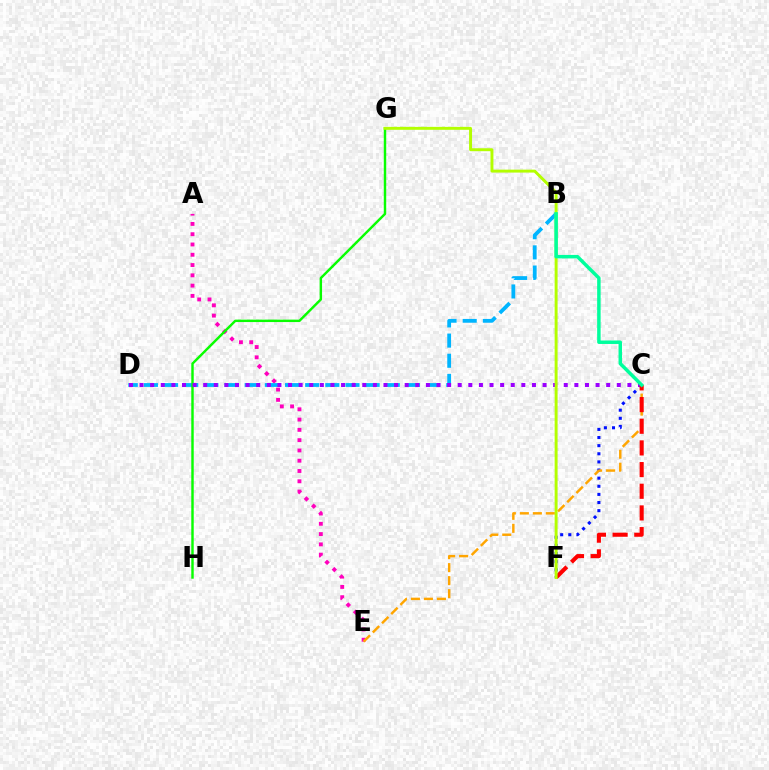{('A', 'E'): [{'color': '#ff00bd', 'line_style': 'dotted', 'thickness': 2.79}], ('C', 'F'): [{'color': '#0010ff', 'line_style': 'dotted', 'thickness': 2.21}, {'color': '#ff0000', 'line_style': 'dashed', 'thickness': 2.94}], ('B', 'D'): [{'color': '#00b5ff', 'line_style': 'dashed', 'thickness': 2.74}], ('C', 'E'): [{'color': '#ffa500', 'line_style': 'dashed', 'thickness': 1.77}], ('G', 'H'): [{'color': '#08ff00', 'line_style': 'solid', 'thickness': 1.76}], ('C', 'D'): [{'color': '#9b00ff', 'line_style': 'dotted', 'thickness': 2.88}], ('F', 'G'): [{'color': '#b3ff00', 'line_style': 'solid', 'thickness': 2.12}], ('B', 'C'): [{'color': '#00ff9d', 'line_style': 'solid', 'thickness': 2.51}]}